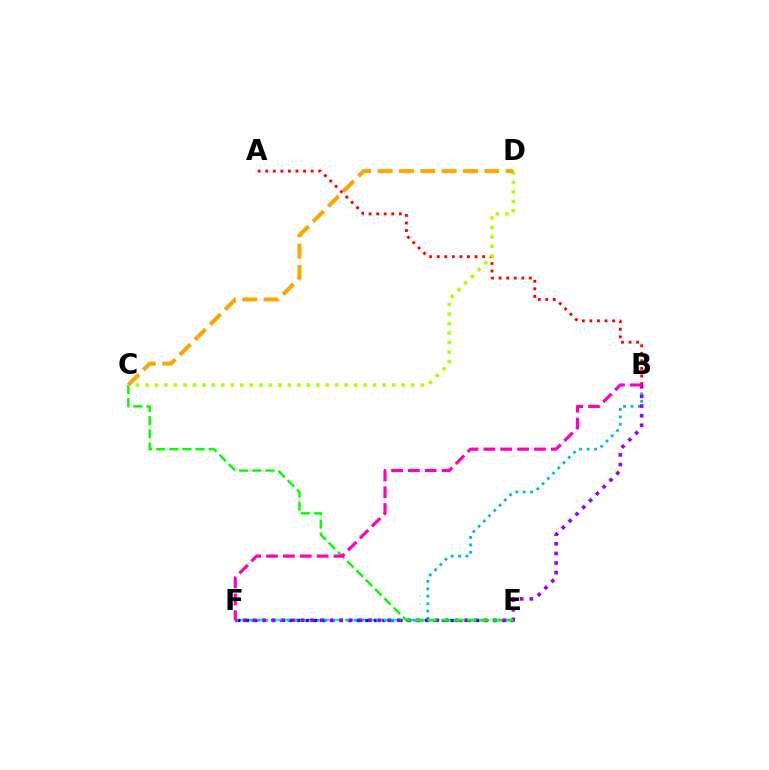{('E', 'F'): [{'color': '#00ff9d', 'line_style': 'dashed', 'thickness': 1.67}, {'color': '#0010ff', 'line_style': 'dotted', 'thickness': 2.32}], ('A', 'B'): [{'color': '#ff0000', 'line_style': 'dotted', 'thickness': 2.06}], ('B', 'F'): [{'color': '#00b5ff', 'line_style': 'dotted', 'thickness': 2.01}, {'color': '#9b00ff', 'line_style': 'dotted', 'thickness': 2.61}, {'color': '#ff00bd', 'line_style': 'dashed', 'thickness': 2.29}], ('C', 'E'): [{'color': '#08ff00', 'line_style': 'dashed', 'thickness': 1.78}], ('C', 'D'): [{'color': '#b3ff00', 'line_style': 'dotted', 'thickness': 2.58}, {'color': '#ffa500', 'line_style': 'dashed', 'thickness': 2.9}]}